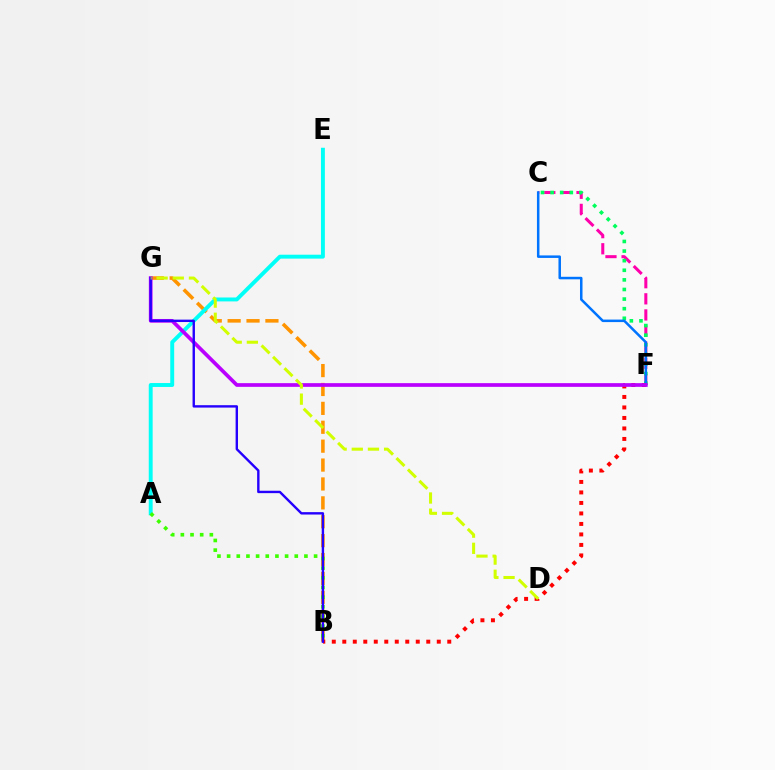{('B', 'G'): [{'color': '#ff9400', 'line_style': 'dashed', 'thickness': 2.57}, {'color': '#2500ff', 'line_style': 'solid', 'thickness': 1.73}], ('C', 'F'): [{'color': '#ff00ac', 'line_style': 'dashed', 'thickness': 2.19}, {'color': '#00ff5c', 'line_style': 'dotted', 'thickness': 2.61}, {'color': '#0074ff', 'line_style': 'solid', 'thickness': 1.81}], ('B', 'F'): [{'color': '#ff0000', 'line_style': 'dotted', 'thickness': 2.85}], ('A', 'E'): [{'color': '#00fff6', 'line_style': 'solid', 'thickness': 2.82}], ('A', 'B'): [{'color': '#3dff00', 'line_style': 'dotted', 'thickness': 2.63}], ('F', 'G'): [{'color': '#b900ff', 'line_style': 'solid', 'thickness': 2.66}], ('D', 'G'): [{'color': '#d1ff00', 'line_style': 'dashed', 'thickness': 2.2}]}